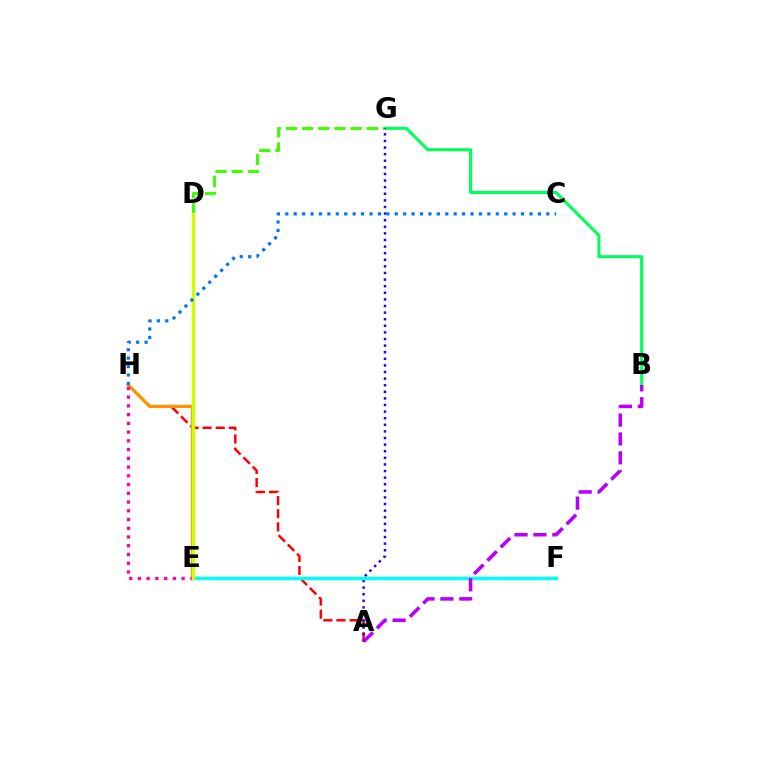{('B', 'G'): [{'color': '#00ff5c', 'line_style': 'solid', 'thickness': 2.21}], ('A', 'H'): [{'color': '#ff0000', 'line_style': 'dashed', 'thickness': 1.78}], ('E', 'H'): [{'color': '#ff9400', 'line_style': 'solid', 'thickness': 2.31}, {'color': '#ff00ac', 'line_style': 'dotted', 'thickness': 2.37}], ('D', 'G'): [{'color': '#3dff00', 'line_style': 'dashed', 'thickness': 2.2}], ('A', 'G'): [{'color': '#2500ff', 'line_style': 'dotted', 'thickness': 1.79}], ('E', 'F'): [{'color': '#00fff6', 'line_style': 'solid', 'thickness': 2.51}], ('D', 'E'): [{'color': '#d1ff00', 'line_style': 'solid', 'thickness': 2.47}], ('C', 'H'): [{'color': '#0074ff', 'line_style': 'dotted', 'thickness': 2.29}], ('A', 'B'): [{'color': '#b900ff', 'line_style': 'dashed', 'thickness': 2.56}]}